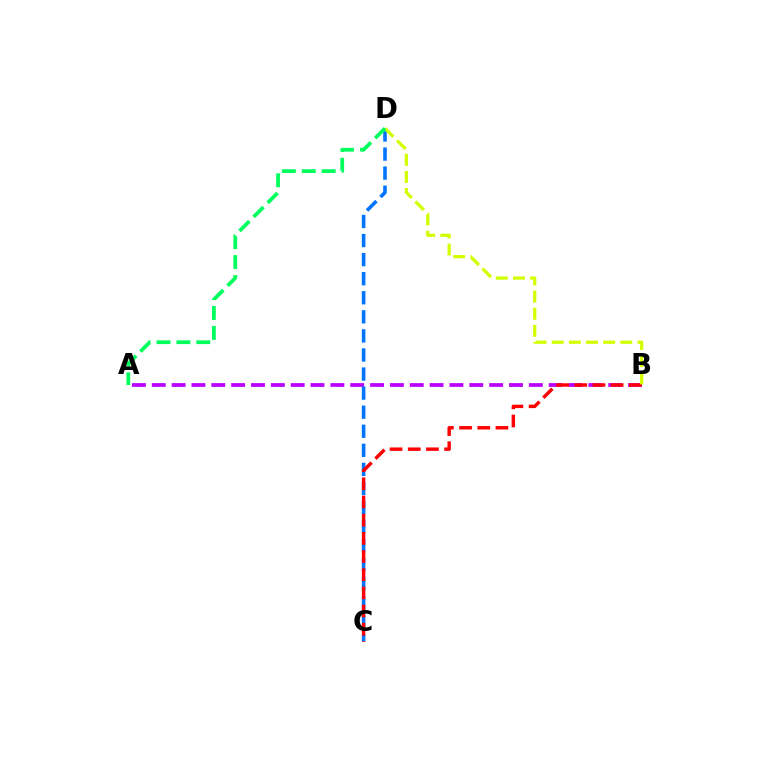{('A', 'B'): [{'color': '#b900ff', 'line_style': 'dashed', 'thickness': 2.7}], ('C', 'D'): [{'color': '#0074ff', 'line_style': 'dashed', 'thickness': 2.59}], ('B', 'C'): [{'color': '#ff0000', 'line_style': 'dashed', 'thickness': 2.47}], ('B', 'D'): [{'color': '#d1ff00', 'line_style': 'dashed', 'thickness': 2.33}], ('A', 'D'): [{'color': '#00ff5c', 'line_style': 'dashed', 'thickness': 2.71}]}